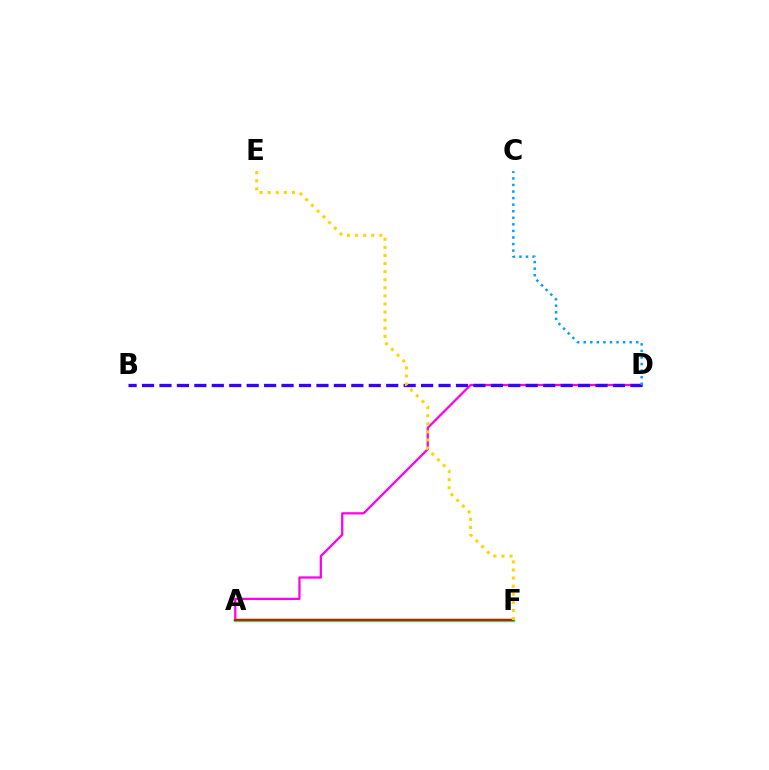{('A', 'F'): [{'color': '#4fff00', 'line_style': 'solid', 'thickness': 1.65}, {'color': '#00ff86', 'line_style': 'solid', 'thickness': 2.47}, {'color': '#ff0000', 'line_style': 'solid', 'thickness': 1.59}], ('A', 'D'): [{'color': '#ff00ed', 'line_style': 'solid', 'thickness': 1.62}], ('B', 'D'): [{'color': '#3700ff', 'line_style': 'dashed', 'thickness': 2.37}], ('C', 'D'): [{'color': '#009eff', 'line_style': 'dotted', 'thickness': 1.78}], ('E', 'F'): [{'color': '#ffd500', 'line_style': 'dotted', 'thickness': 2.2}]}